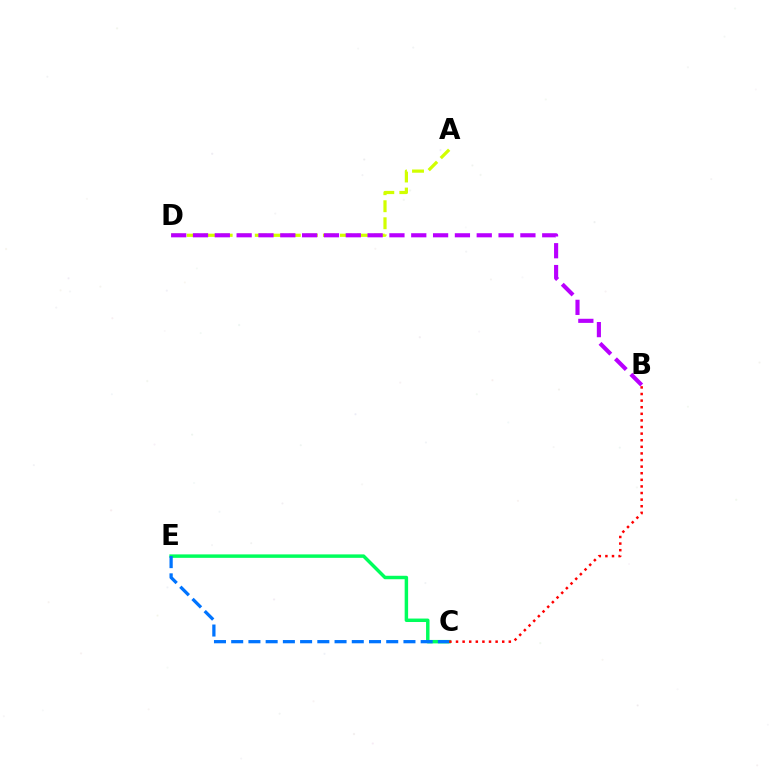{('C', 'E'): [{'color': '#00ff5c', 'line_style': 'solid', 'thickness': 2.49}, {'color': '#0074ff', 'line_style': 'dashed', 'thickness': 2.34}], ('A', 'D'): [{'color': '#d1ff00', 'line_style': 'dashed', 'thickness': 2.31}], ('B', 'C'): [{'color': '#ff0000', 'line_style': 'dotted', 'thickness': 1.79}], ('B', 'D'): [{'color': '#b900ff', 'line_style': 'dashed', 'thickness': 2.97}]}